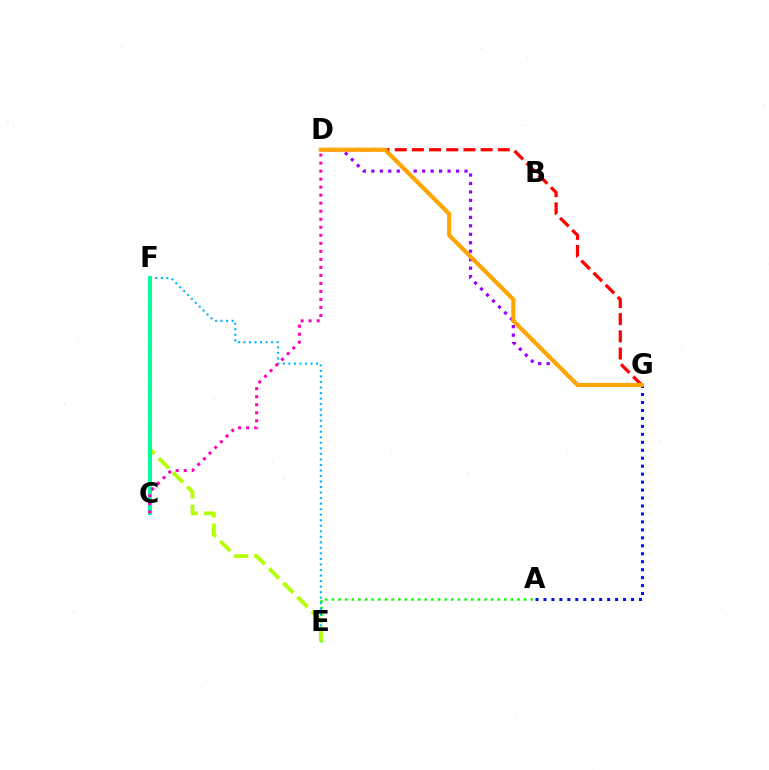{('A', 'E'): [{'color': '#08ff00', 'line_style': 'dotted', 'thickness': 1.8}], ('D', 'G'): [{'color': '#ff0000', 'line_style': 'dashed', 'thickness': 2.33}, {'color': '#9b00ff', 'line_style': 'dotted', 'thickness': 2.3}, {'color': '#ffa500', 'line_style': 'solid', 'thickness': 2.99}], ('E', 'F'): [{'color': '#00b5ff', 'line_style': 'dotted', 'thickness': 1.5}, {'color': '#b3ff00', 'line_style': 'dashed', 'thickness': 2.73}], ('A', 'G'): [{'color': '#0010ff', 'line_style': 'dotted', 'thickness': 2.16}], ('C', 'F'): [{'color': '#00ff9d', 'line_style': 'solid', 'thickness': 2.85}], ('C', 'D'): [{'color': '#ff00bd', 'line_style': 'dotted', 'thickness': 2.18}]}